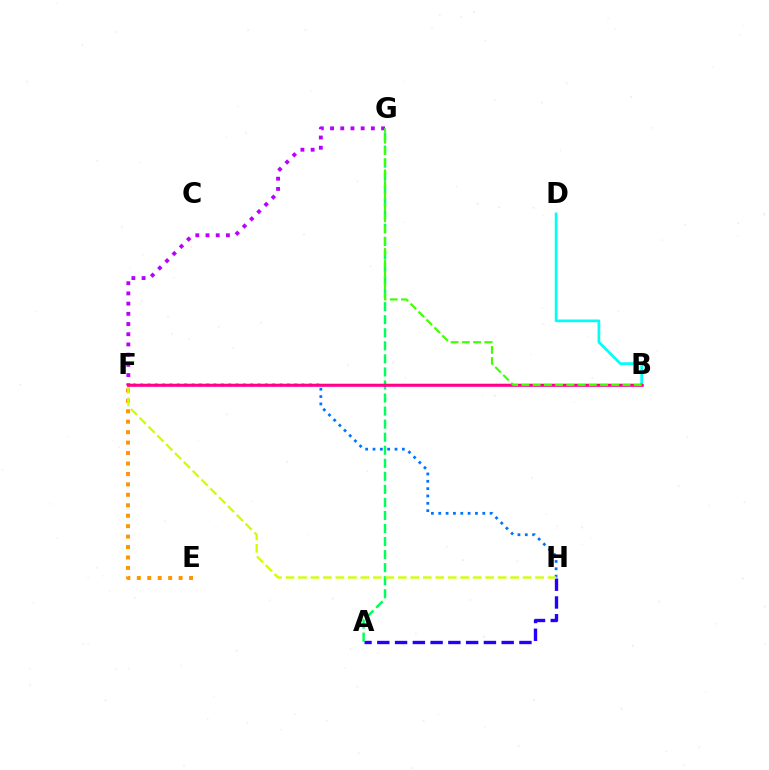{('E', 'F'): [{'color': '#ff9400', 'line_style': 'dotted', 'thickness': 2.84}], ('B', 'D'): [{'color': '#00fff6', 'line_style': 'solid', 'thickness': 1.95}], ('A', 'H'): [{'color': '#2500ff', 'line_style': 'dashed', 'thickness': 2.41}], ('A', 'G'): [{'color': '#00ff5c', 'line_style': 'dashed', 'thickness': 1.77}], ('F', 'H'): [{'color': '#0074ff', 'line_style': 'dotted', 'thickness': 1.99}, {'color': '#d1ff00', 'line_style': 'dashed', 'thickness': 1.7}], ('F', 'G'): [{'color': '#b900ff', 'line_style': 'dotted', 'thickness': 2.77}], ('B', 'F'): [{'color': '#ff0000', 'line_style': 'solid', 'thickness': 1.8}, {'color': '#ff00ac', 'line_style': 'solid', 'thickness': 1.82}], ('B', 'G'): [{'color': '#3dff00', 'line_style': 'dashed', 'thickness': 1.53}]}